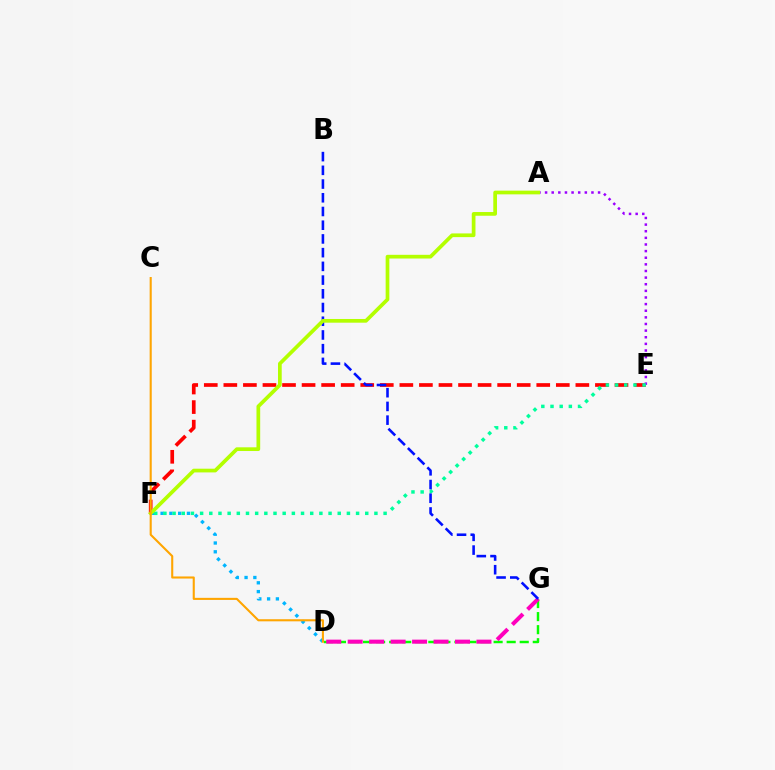{('D', 'G'): [{'color': '#08ff00', 'line_style': 'dashed', 'thickness': 1.77}, {'color': '#ff00bd', 'line_style': 'dashed', 'thickness': 2.92}], ('E', 'F'): [{'color': '#ff0000', 'line_style': 'dashed', 'thickness': 2.66}, {'color': '#00ff9d', 'line_style': 'dotted', 'thickness': 2.49}], ('D', 'F'): [{'color': '#00b5ff', 'line_style': 'dotted', 'thickness': 2.39}], ('A', 'E'): [{'color': '#9b00ff', 'line_style': 'dotted', 'thickness': 1.8}], ('B', 'G'): [{'color': '#0010ff', 'line_style': 'dashed', 'thickness': 1.86}], ('A', 'F'): [{'color': '#b3ff00', 'line_style': 'solid', 'thickness': 2.67}], ('C', 'D'): [{'color': '#ffa500', 'line_style': 'solid', 'thickness': 1.51}]}